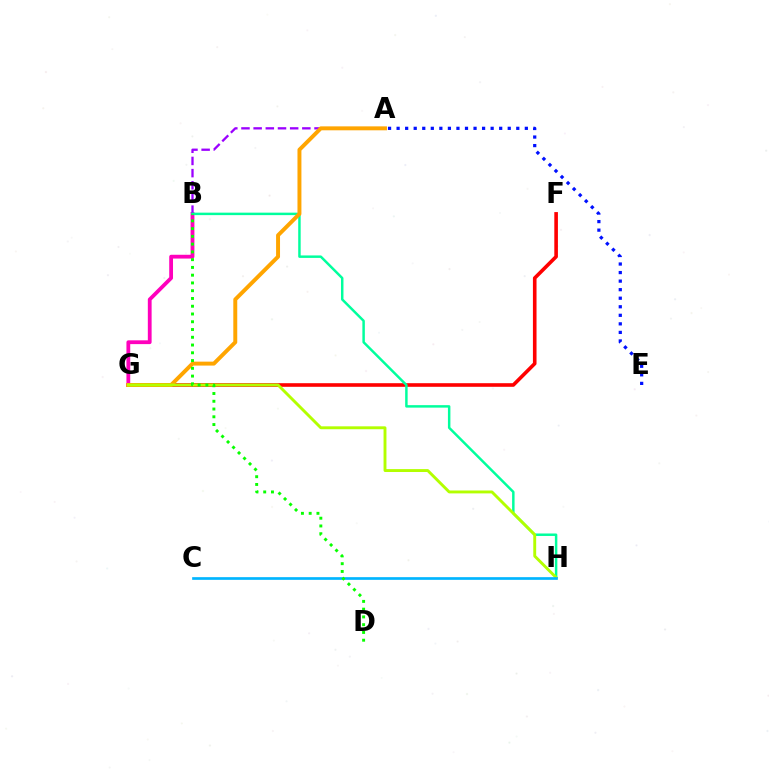{('B', 'G'): [{'color': '#ff00bd', 'line_style': 'solid', 'thickness': 2.73}], ('A', 'B'): [{'color': '#9b00ff', 'line_style': 'dashed', 'thickness': 1.65}], ('F', 'G'): [{'color': '#ff0000', 'line_style': 'solid', 'thickness': 2.6}], ('B', 'H'): [{'color': '#00ff9d', 'line_style': 'solid', 'thickness': 1.78}], ('A', 'G'): [{'color': '#ffa500', 'line_style': 'solid', 'thickness': 2.84}], ('A', 'E'): [{'color': '#0010ff', 'line_style': 'dotted', 'thickness': 2.32}], ('G', 'H'): [{'color': '#b3ff00', 'line_style': 'solid', 'thickness': 2.09}], ('C', 'H'): [{'color': '#00b5ff', 'line_style': 'solid', 'thickness': 1.93}], ('B', 'D'): [{'color': '#08ff00', 'line_style': 'dotted', 'thickness': 2.11}]}